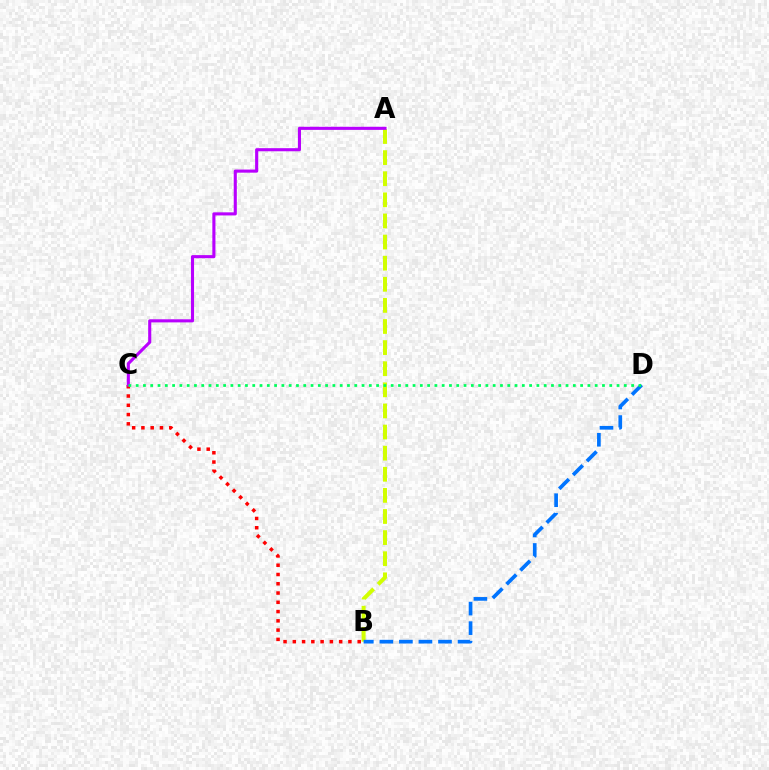{('B', 'C'): [{'color': '#ff0000', 'line_style': 'dotted', 'thickness': 2.52}], ('A', 'B'): [{'color': '#d1ff00', 'line_style': 'dashed', 'thickness': 2.87}], ('A', 'C'): [{'color': '#b900ff', 'line_style': 'solid', 'thickness': 2.23}], ('B', 'D'): [{'color': '#0074ff', 'line_style': 'dashed', 'thickness': 2.66}], ('C', 'D'): [{'color': '#00ff5c', 'line_style': 'dotted', 'thickness': 1.98}]}